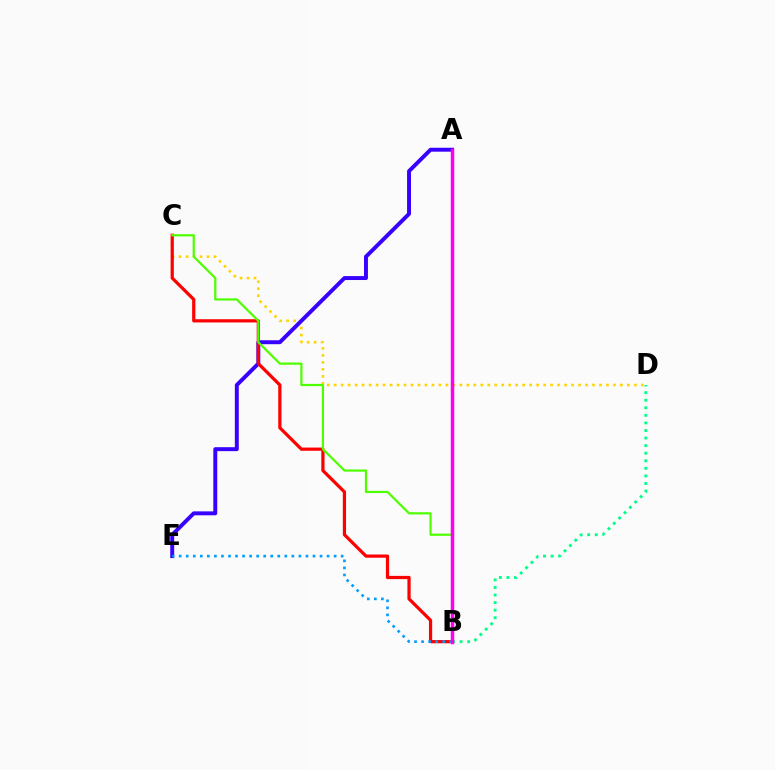{('B', 'D'): [{'color': '#00ff86', 'line_style': 'dotted', 'thickness': 2.06}], ('C', 'D'): [{'color': '#ffd500', 'line_style': 'dotted', 'thickness': 1.9}], ('A', 'E'): [{'color': '#3700ff', 'line_style': 'solid', 'thickness': 2.83}], ('B', 'C'): [{'color': '#ff0000', 'line_style': 'solid', 'thickness': 2.32}, {'color': '#4fff00', 'line_style': 'solid', 'thickness': 1.6}], ('B', 'E'): [{'color': '#009eff', 'line_style': 'dotted', 'thickness': 1.91}], ('A', 'B'): [{'color': '#ff00ed', 'line_style': 'solid', 'thickness': 2.5}]}